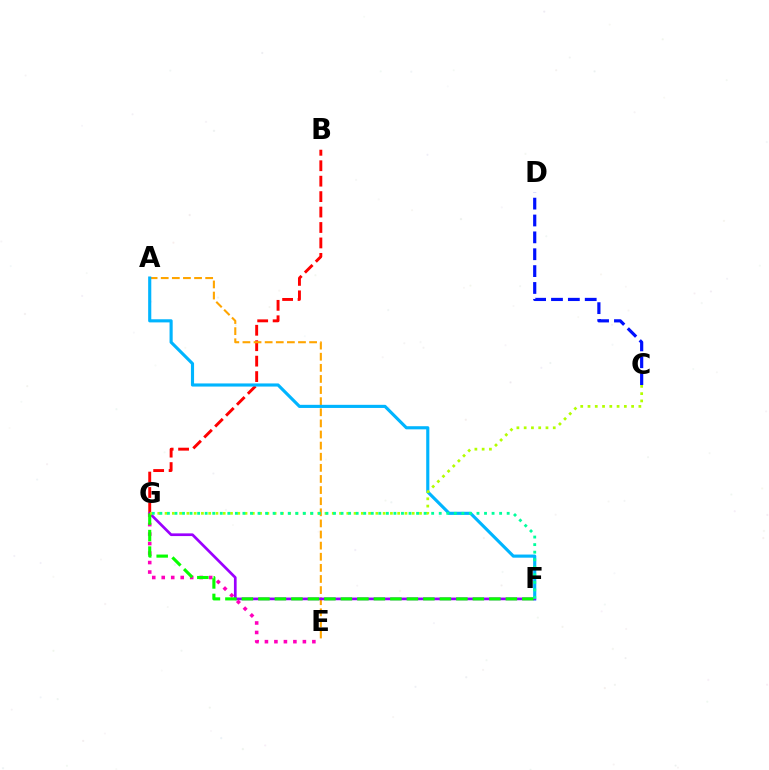{('B', 'G'): [{'color': '#ff0000', 'line_style': 'dashed', 'thickness': 2.1}], ('A', 'E'): [{'color': '#ffa500', 'line_style': 'dashed', 'thickness': 1.51}], ('A', 'F'): [{'color': '#00b5ff', 'line_style': 'solid', 'thickness': 2.25}], ('F', 'G'): [{'color': '#9b00ff', 'line_style': 'solid', 'thickness': 1.94}, {'color': '#08ff00', 'line_style': 'dashed', 'thickness': 2.24}, {'color': '#00ff9d', 'line_style': 'dotted', 'thickness': 2.05}], ('E', 'G'): [{'color': '#ff00bd', 'line_style': 'dotted', 'thickness': 2.58}], ('C', 'G'): [{'color': '#b3ff00', 'line_style': 'dotted', 'thickness': 1.97}], ('C', 'D'): [{'color': '#0010ff', 'line_style': 'dashed', 'thickness': 2.29}]}